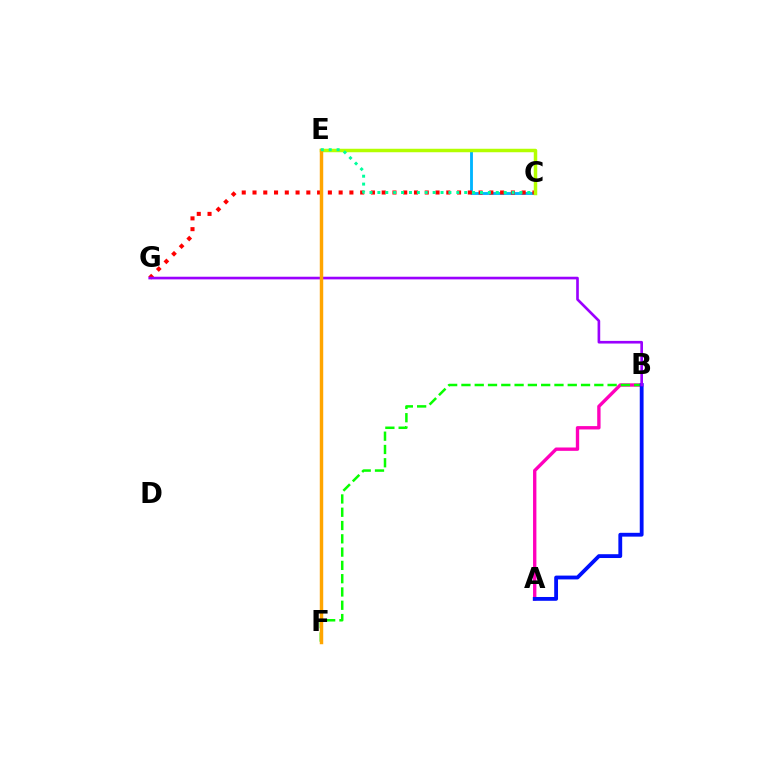{('A', 'B'): [{'color': '#ff00bd', 'line_style': 'solid', 'thickness': 2.42}, {'color': '#0010ff', 'line_style': 'solid', 'thickness': 2.75}], ('C', 'E'): [{'color': '#00b5ff', 'line_style': 'solid', 'thickness': 2.05}, {'color': '#b3ff00', 'line_style': 'solid', 'thickness': 2.51}, {'color': '#00ff9d', 'line_style': 'dotted', 'thickness': 2.14}], ('B', 'F'): [{'color': '#08ff00', 'line_style': 'dashed', 'thickness': 1.81}], ('C', 'G'): [{'color': '#ff0000', 'line_style': 'dotted', 'thickness': 2.93}], ('B', 'G'): [{'color': '#9b00ff', 'line_style': 'solid', 'thickness': 1.91}], ('E', 'F'): [{'color': '#ffa500', 'line_style': 'solid', 'thickness': 2.48}]}